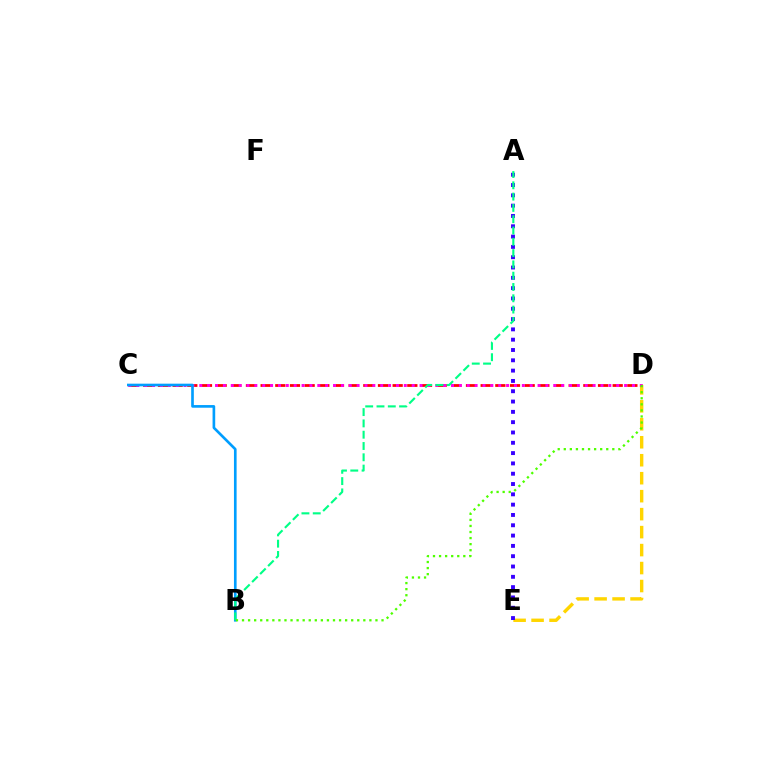{('C', 'D'): [{'color': '#ff0000', 'line_style': 'dashed', 'thickness': 1.99}, {'color': '#ff00ed', 'line_style': 'dotted', 'thickness': 2.14}], ('D', 'E'): [{'color': '#ffd500', 'line_style': 'dashed', 'thickness': 2.44}], ('B', 'C'): [{'color': '#009eff', 'line_style': 'solid', 'thickness': 1.91}], ('A', 'E'): [{'color': '#3700ff', 'line_style': 'dotted', 'thickness': 2.8}], ('A', 'B'): [{'color': '#00ff86', 'line_style': 'dashed', 'thickness': 1.53}], ('B', 'D'): [{'color': '#4fff00', 'line_style': 'dotted', 'thickness': 1.65}]}